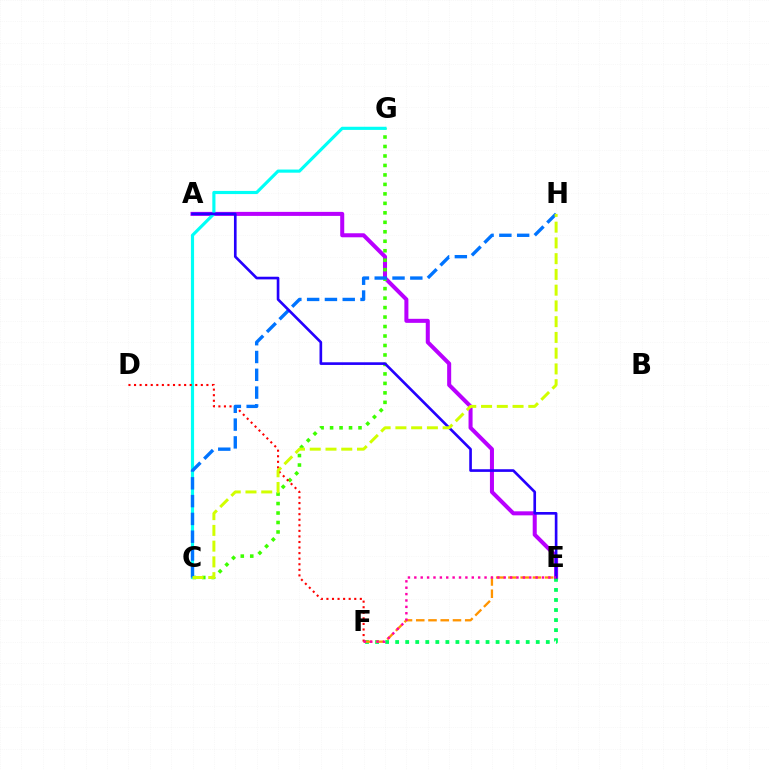{('A', 'E'): [{'color': '#b900ff', 'line_style': 'solid', 'thickness': 2.9}, {'color': '#2500ff', 'line_style': 'solid', 'thickness': 1.91}], ('E', 'F'): [{'color': '#00ff5c', 'line_style': 'dotted', 'thickness': 2.73}, {'color': '#ff9400', 'line_style': 'dashed', 'thickness': 1.66}, {'color': '#ff00ac', 'line_style': 'dotted', 'thickness': 1.73}], ('C', 'G'): [{'color': '#3dff00', 'line_style': 'dotted', 'thickness': 2.57}, {'color': '#00fff6', 'line_style': 'solid', 'thickness': 2.26}], ('D', 'F'): [{'color': '#ff0000', 'line_style': 'dotted', 'thickness': 1.51}], ('C', 'H'): [{'color': '#0074ff', 'line_style': 'dashed', 'thickness': 2.42}, {'color': '#d1ff00', 'line_style': 'dashed', 'thickness': 2.14}]}